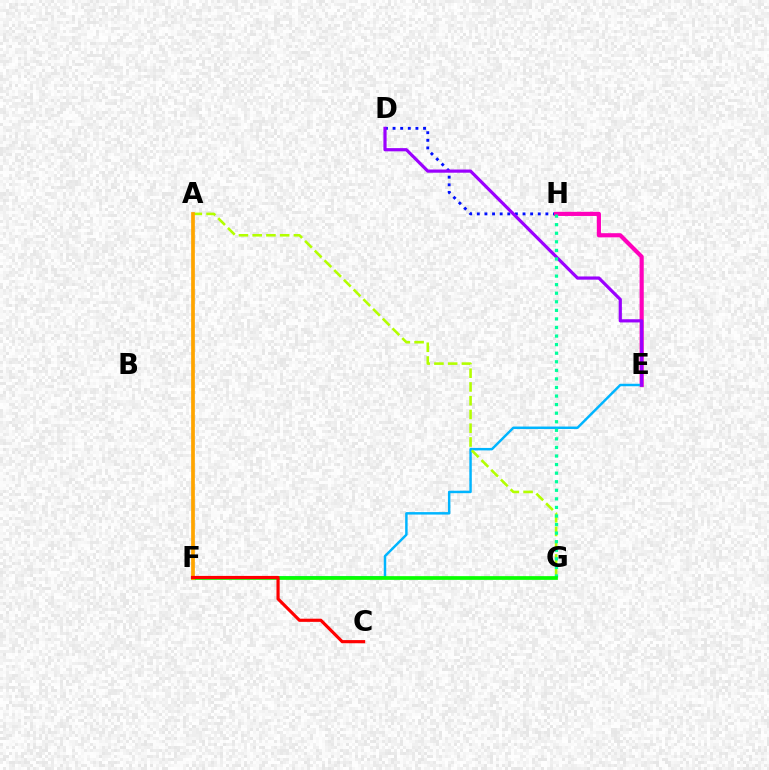{('D', 'H'): [{'color': '#0010ff', 'line_style': 'dotted', 'thickness': 2.07}], ('E', 'H'): [{'color': '#ff00bd', 'line_style': 'solid', 'thickness': 2.99}], ('E', 'F'): [{'color': '#00b5ff', 'line_style': 'solid', 'thickness': 1.78}], ('D', 'E'): [{'color': '#9b00ff', 'line_style': 'solid', 'thickness': 2.3}], ('A', 'G'): [{'color': '#b3ff00', 'line_style': 'dashed', 'thickness': 1.87}], ('G', 'H'): [{'color': '#00ff9d', 'line_style': 'dotted', 'thickness': 2.33}], ('F', 'G'): [{'color': '#08ff00', 'line_style': 'solid', 'thickness': 2.67}], ('A', 'F'): [{'color': '#ffa500', 'line_style': 'solid', 'thickness': 2.68}], ('C', 'F'): [{'color': '#ff0000', 'line_style': 'solid', 'thickness': 2.27}]}